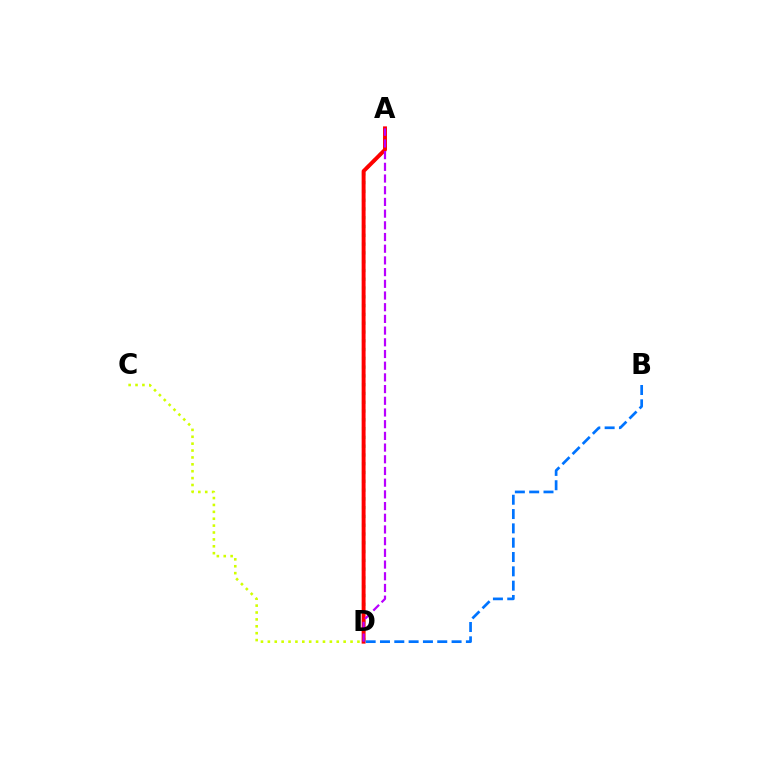{('A', 'D'): [{'color': '#00ff5c', 'line_style': 'dotted', 'thickness': 2.39}, {'color': '#ff0000', 'line_style': 'solid', 'thickness': 2.83}, {'color': '#b900ff', 'line_style': 'dashed', 'thickness': 1.59}], ('C', 'D'): [{'color': '#d1ff00', 'line_style': 'dotted', 'thickness': 1.87}], ('B', 'D'): [{'color': '#0074ff', 'line_style': 'dashed', 'thickness': 1.95}]}